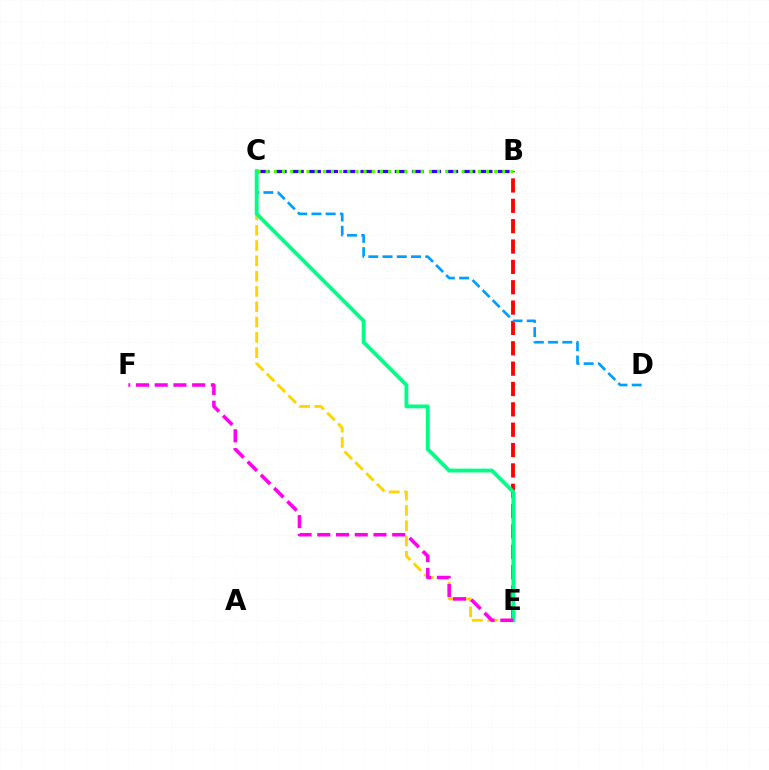{('B', 'E'): [{'color': '#ff0000', 'line_style': 'dashed', 'thickness': 2.77}], ('B', 'C'): [{'color': '#3700ff', 'line_style': 'dashed', 'thickness': 2.33}, {'color': '#4fff00', 'line_style': 'dotted', 'thickness': 2.22}], ('C', 'D'): [{'color': '#009eff', 'line_style': 'dashed', 'thickness': 1.93}], ('C', 'E'): [{'color': '#ffd500', 'line_style': 'dashed', 'thickness': 2.08}, {'color': '#00ff86', 'line_style': 'solid', 'thickness': 2.76}], ('E', 'F'): [{'color': '#ff00ed', 'line_style': 'dashed', 'thickness': 2.54}]}